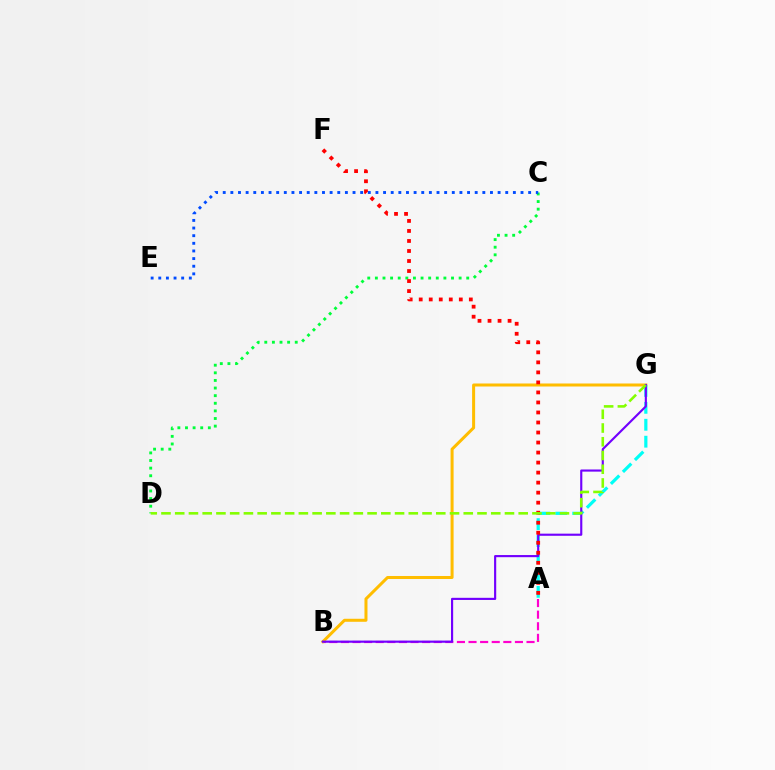{('A', 'B'): [{'color': '#ff00cf', 'line_style': 'dashed', 'thickness': 1.58}], ('B', 'G'): [{'color': '#ffbd00', 'line_style': 'solid', 'thickness': 2.17}, {'color': '#7200ff', 'line_style': 'solid', 'thickness': 1.54}], ('A', 'G'): [{'color': '#00fff6', 'line_style': 'dashed', 'thickness': 2.3}], ('C', 'D'): [{'color': '#00ff39', 'line_style': 'dotted', 'thickness': 2.07}], ('A', 'F'): [{'color': '#ff0000', 'line_style': 'dotted', 'thickness': 2.72}], ('C', 'E'): [{'color': '#004bff', 'line_style': 'dotted', 'thickness': 2.07}], ('D', 'G'): [{'color': '#84ff00', 'line_style': 'dashed', 'thickness': 1.87}]}